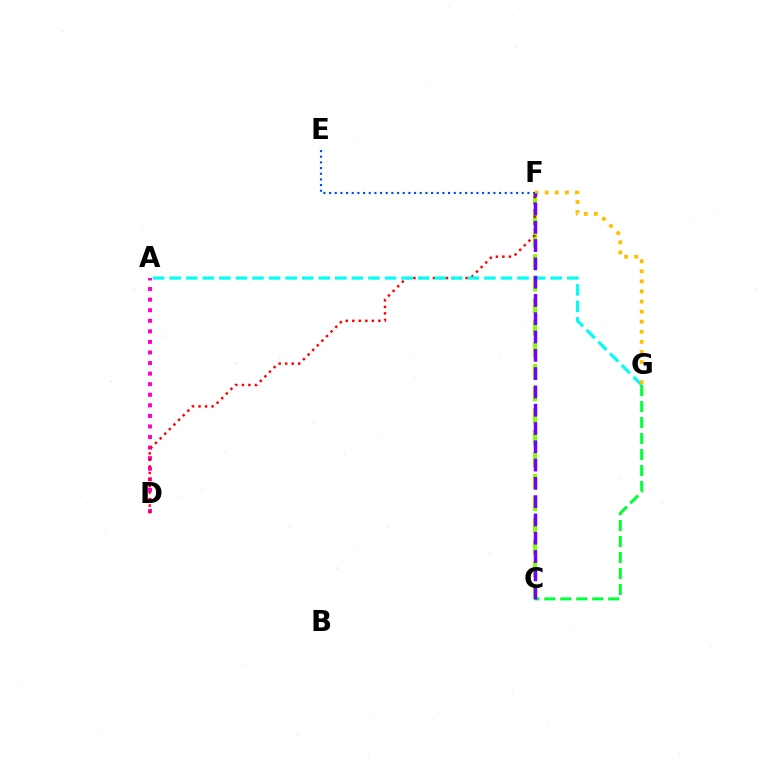{('A', 'D'): [{'color': '#ff00cf', 'line_style': 'dotted', 'thickness': 2.87}], ('C', 'F'): [{'color': '#84ff00', 'line_style': 'dashed', 'thickness': 2.98}, {'color': '#7200ff', 'line_style': 'dashed', 'thickness': 2.49}], ('D', 'F'): [{'color': '#ff0000', 'line_style': 'dotted', 'thickness': 1.77}], ('A', 'G'): [{'color': '#00fff6', 'line_style': 'dashed', 'thickness': 2.25}], ('F', 'G'): [{'color': '#ffbd00', 'line_style': 'dotted', 'thickness': 2.74}], ('C', 'G'): [{'color': '#00ff39', 'line_style': 'dashed', 'thickness': 2.17}], ('E', 'F'): [{'color': '#004bff', 'line_style': 'dotted', 'thickness': 1.54}]}